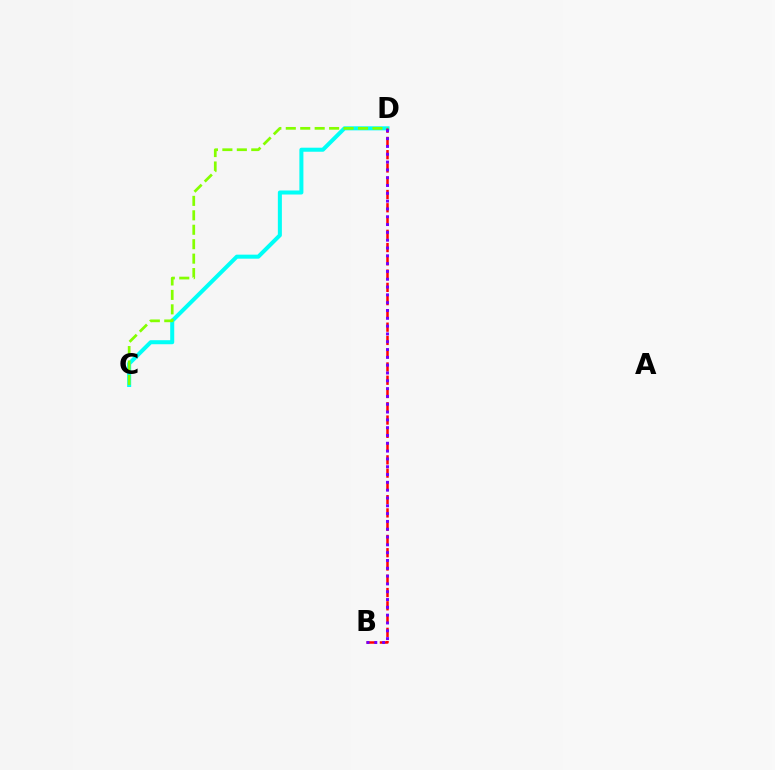{('C', 'D'): [{'color': '#00fff6', 'line_style': 'solid', 'thickness': 2.9}, {'color': '#84ff00', 'line_style': 'dashed', 'thickness': 1.96}], ('B', 'D'): [{'color': '#ff0000', 'line_style': 'dashed', 'thickness': 1.8}, {'color': '#7200ff', 'line_style': 'dotted', 'thickness': 2.12}]}